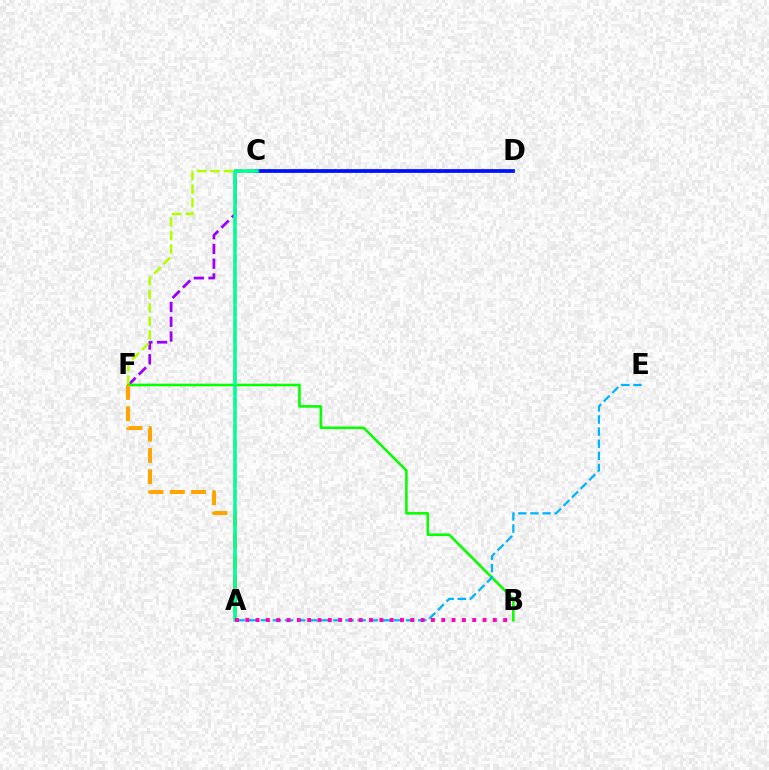{('C', 'F'): [{'color': '#9b00ff', 'line_style': 'dashed', 'thickness': 2.0}], ('D', 'F'): [{'color': '#b3ff00', 'line_style': 'dashed', 'thickness': 1.84}], ('C', 'D'): [{'color': '#0010ff', 'line_style': 'solid', 'thickness': 2.69}], ('B', 'F'): [{'color': '#08ff00', 'line_style': 'solid', 'thickness': 1.86}], ('A', 'E'): [{'color': '#00b5ff', 'line_style': 'dashed', 'thickness': 1.64}], ('A', 'F'): [{'color': '#ffa500', 'line_style': 'dashed', 'thickness': 2.89}], ('A', 'C'): [{'color': '#ff0000', 'line_style': 'dashed', 'thickness': 1.79}, {'color': '#00ff9d', 'line_style': 'solid', 'thickness': 2.52}], ('A', 'B'): [{'color': '#ff00bd', 'line_style': 'dotted', 'thickness': 2.8}]}